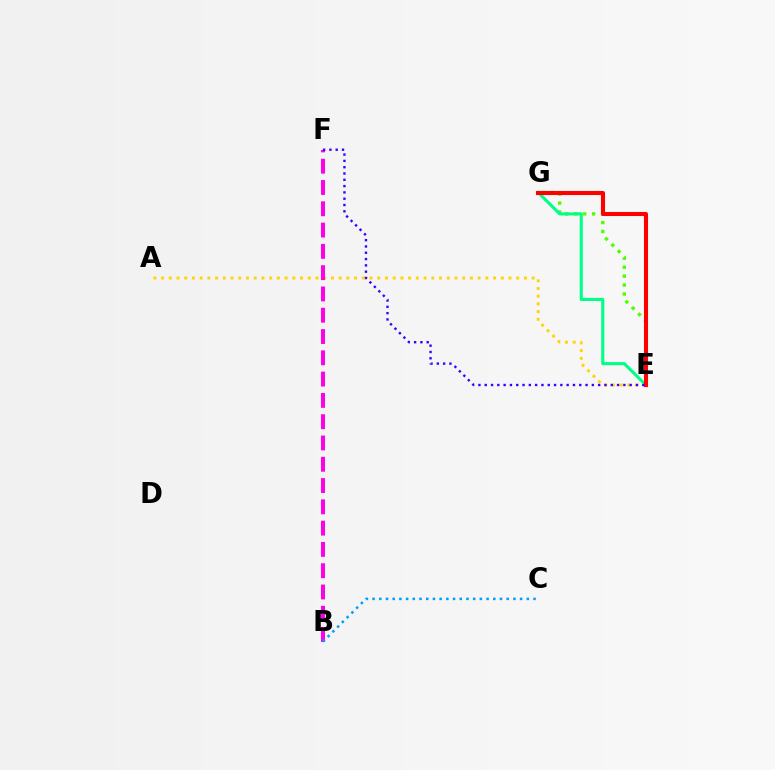{('A', 'E'): [{'color': '#ffd500', 'line_style': 'dotted', 'thickness': 2.1}], ('E', 'G'): [{'color': '#4fff00', 'line_style': 'dotted', 'thickness': 2.43}, {'color': '#00ff86', 'line_style': 'solid', 'thickness': 2.23}, {'color': '#ff0000', 'line_style': 'solid', 'thickness': 2.93}], ('B', 'F'): [{'color': '#ff00ed', 'line_style': 'dashed', 'thickness': 2.89}], ('B', 'C'): [{'color': '#009eff', 'line_style': 'dotted', 'thickness': 1.82}], ('E', 'F'): [{'color': '#3700ff', 'line_style': 'dotted', 'thickness': 1.71}]}